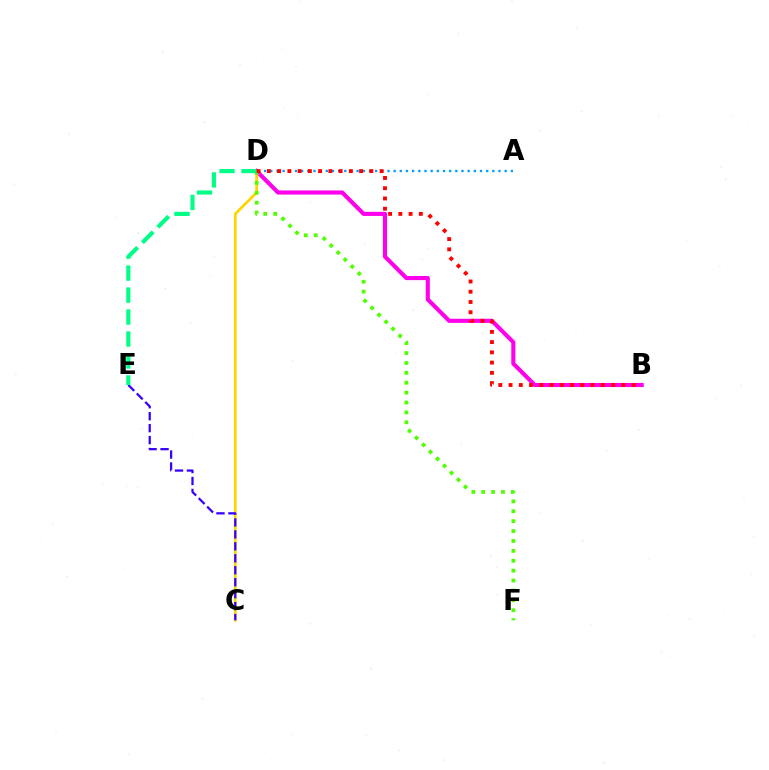{('A', 'D'): [{'color': '#009eff', 'line_style': 'dotted', 'thickness': 1.68}], ('C', 'D'): [{'color': '#ffd500', 'line_style': 'solid', 'thickness': 1.97}], ('B', 'D'): [{'color': '#ff00ed', 'line_style': 'solid', 'thickness': 2.96}, {'color': '#ff0000', 'line_style': 'dotted', 'thickness': 2.79}], ('D', 'F'): [{'color': '#4fff00', 'line_style': 'dotted', 'thickness': 2.69}], ('C', 'E'): [{'color': '#3700ff', 'line_style': 'dashed', 'thickness': 1.62}], ('D', 'E'): [{'color': '#00ff86', 'line_style': 'dashed', 'thickness': 2.98}]}